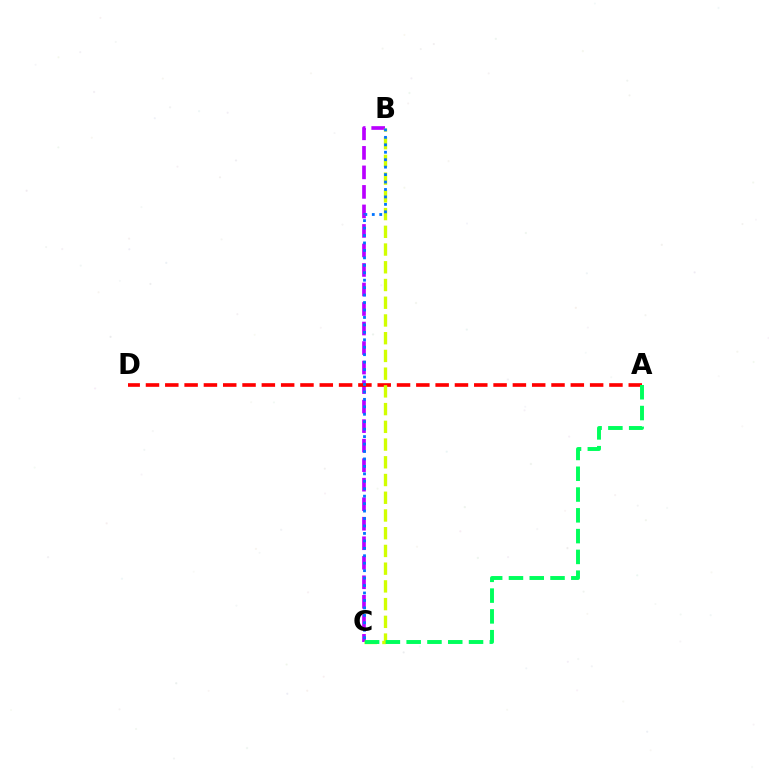{('B', 'C'): [{'color': '#b900ff', 'line_style': 'dashed', 'thickness': 2.65}, {'color': '#d1ff00', 'line_style': 'dashed', 'thickness': 2.41}, {'color': '#0074ff', 'line_style': 'dotted', 'thickness': 2.02}], ('A', 'D'): [{'color': '#ff0000', 'line_style': 'dashed', 'thickness': 2.62}], ('A', 'C'): [{'color': '#00ff5c', 'line_style': 'dashed', 'thickness': 2.82}]}